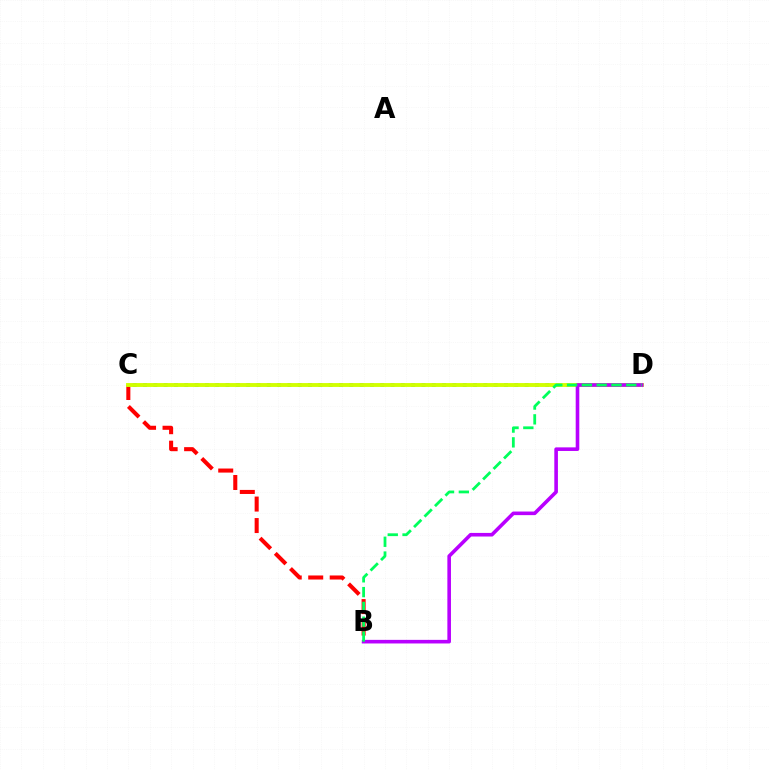{('C', 'D'): [{'color': '#0074ff', 'line_style': 'dotted', 'thickness': 2.8}, {'color': '#d1ff00', 'line_style': 'solid', 'thickness': 2.8}], ('B', 'C'): [{'color': '#ff0000', 'line_style': 'dashed', 'thickness': 2.92}], ('B', 'D'): [{'color': '#b900ff', 'line_style': 'solid', 'thickness': 2.59}, {'color': '#00ff5c', 'line_style': 'dashed', 'thickness': 2.01}]}